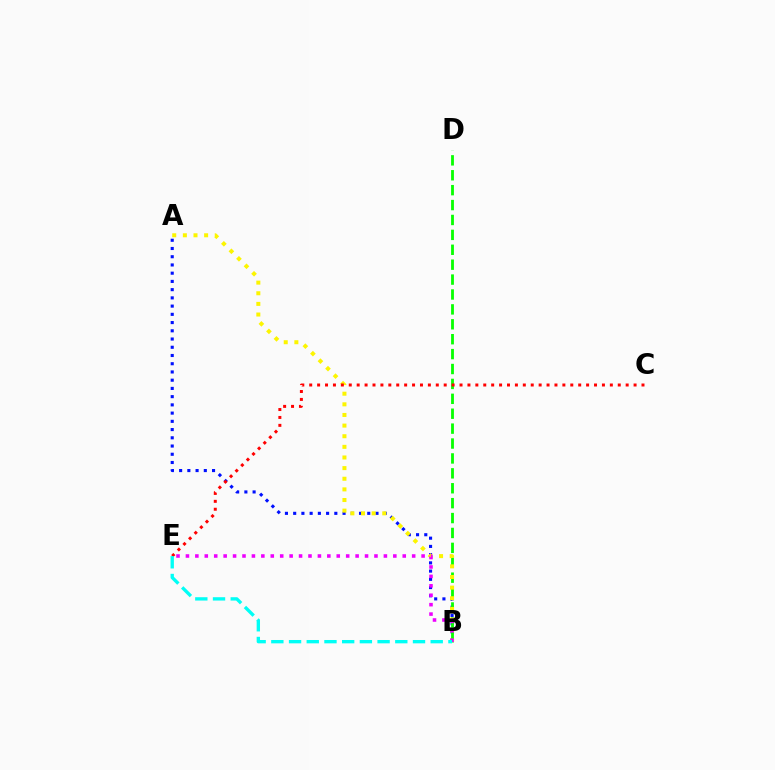{('A', 'B'): [{'color': '#0010ff', 'line_style': 'dotted', 'thickness': 2.24}, {'color': '#fcf500', 'line_style': 'dotted', 'thickness': 2.89}], ('B', 'D'): [{'color': '#08ff00', 'line_style': 'dashed', 'thickness': 2.02}], ('C', 'E'): [{'color': '#ff0000', 'line_style': 'dotted', 'thickness': 2.15}], ('B', 'E'): [{'color': '#ee00ff', 'line_style': 'dotted', 'thickness': 2.56}, {'color': '#00fff6', 'line_style': 'dashed', 'thickness': 2.41}]}